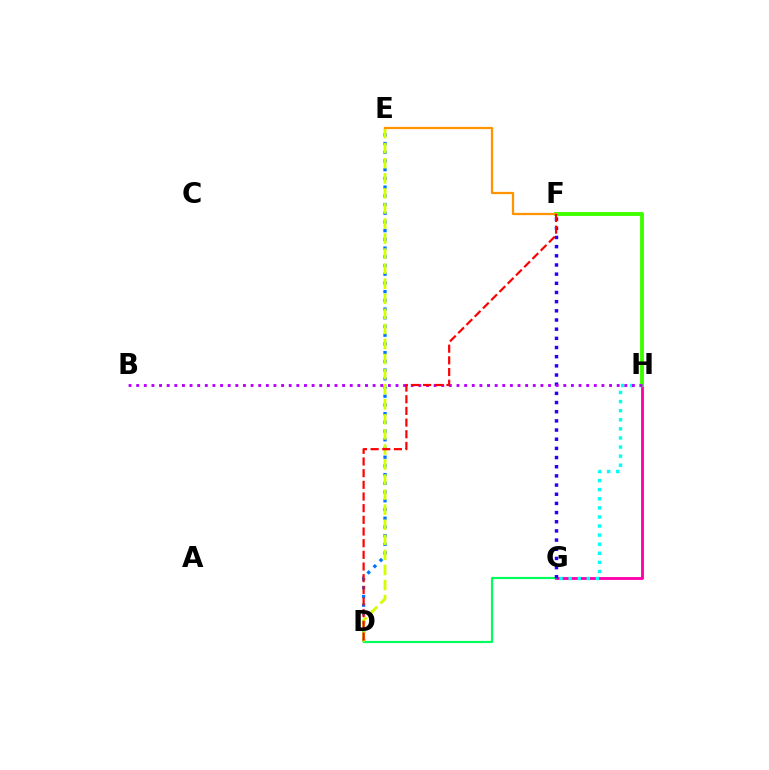{('G', 'H'): [{'color': '#ff00ac', 'line_style': 'solid', 'thickness': 2.05}, {'color': '#00fff6', 'line_style': 'dotted', 'thickness': 2.47}], ('D', 'E'): [{'color': '#0074ff', 'line_style': 'dotted', 'thickness': 2.37}, {'color': '#d1ff00', 'line_style': 'dashed', 'thickness': 2.05}], ('D', 'G'): [{'color': '#00ff5c', 'line_style': 'solid', 'thickness': 1.57}], ('F', 'G'): [{'color': '#2500ff', 'line_style': 'dotted', 'thickness': 2.49}], ('F', 'H'): [{'color': '#3dff00', 'line_style': 'solid', 'thickness': 2.79}], ('B', 'H'): [{'color': '#b900ff', 'line_style': 'dotted', 'thickness': 2.07}], ('E', 'F'): [{'color': '#ff9400', 'line_style': 'solid', 'thickness': 1.62}], ('D', 'F'): [{'color': '#ff0000', 'line_style': 'dashed', 'thickness': 1.59}]}